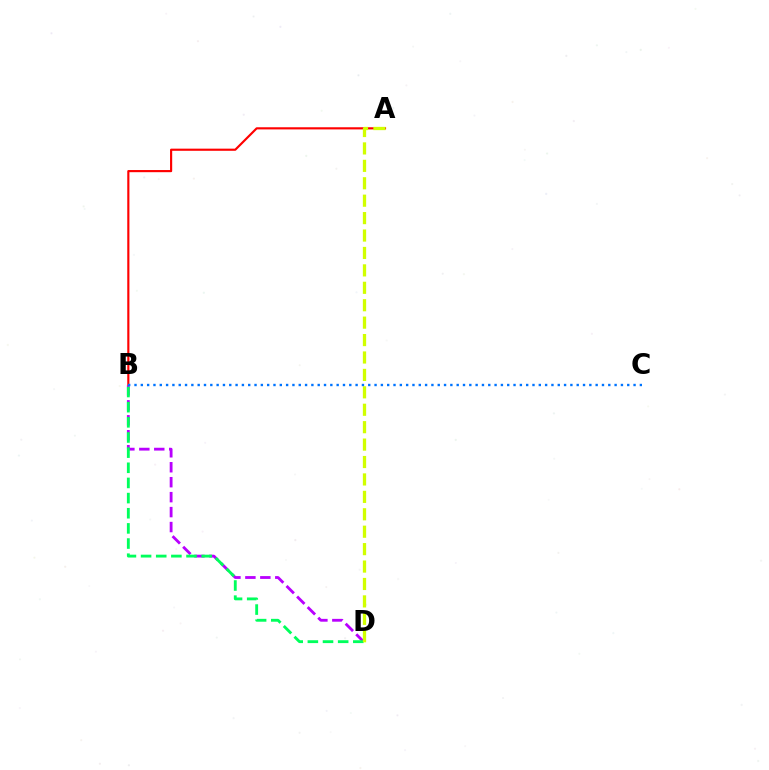{('A', 'B'): [{'color': '#ff0000', 'line_style': 'solid', 'thickness': 1.55}], ('B', 'D'): [{'color': '#b900ff', 'line_style': 'dashed', 'thickness': 2.03}, {'color': '#00ff5c', 'line_style': 'dashed', 'thickness': 2.06}], ('A', 'D'): [{'color': '#d1ff00', 'line_style': 'dashed', 'thickness': 2.37}], ('B', 'C'): [{'color': '#0074ff', 'line_style': 'dotted', 'thickness': 1.72}]}